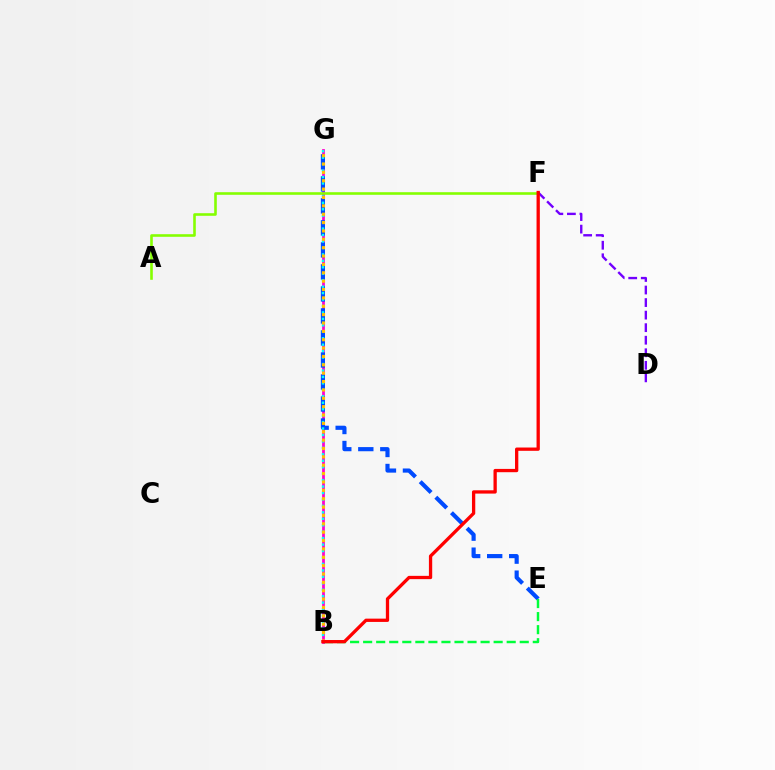{('B', 'G'): [{'color': '#ff00cf', 'line_style': 'solid', 'thickness': 1.99}, {'color': '#00fff6', 'line_style': 'dotted', 'thickness': 1.75}, {'color': '#ffbd00', 'line_style': 'dotted', 'thickness': 2.27}], ('E', 'G'): [{'color': '#004bff', 'line_style': 'dashed', 'thickness': 2.99}], ('B', 'E'): [{'color': '#00ff39', 'line_style': 'dashed', 'thickness': 1.77}], ('A', 'F'): [{'color': '#84ff00', 'line_style': 'solid', 'thickness': 1.87}], ('D', 'F'): [{'color': '#7200ff', 'line_style': 'dashed', 'thickness': 1.7}], ('B', 'F'): [{'color': '#ff0000', 'line_style': 'solid', 'thickness': 2.37}]}